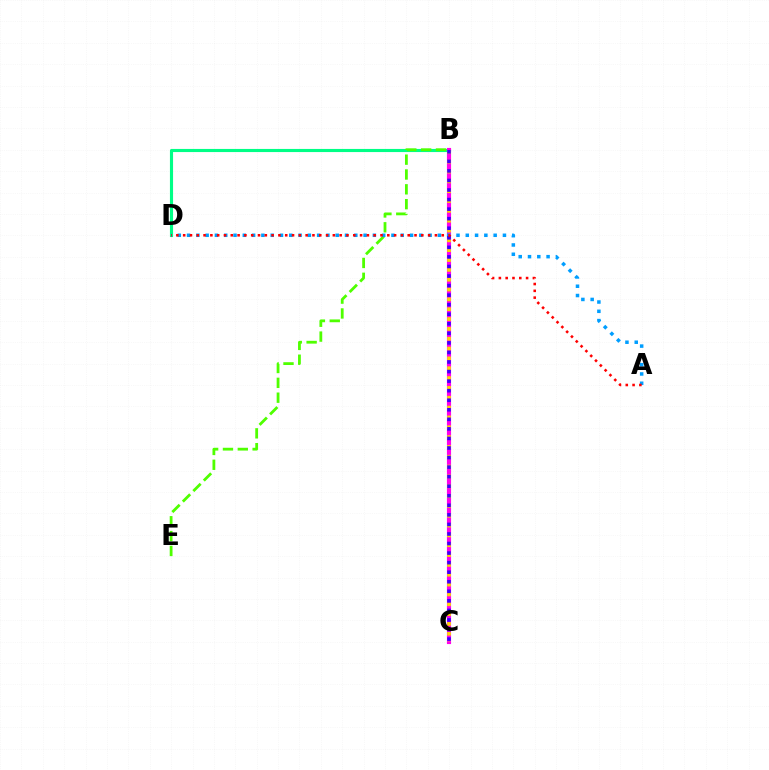{('B', 'D'): [{'color': '#00ff86', 'line_style': 'solid', 'thickness': 2.25}], ('B', 'E'): [{'color': '#4fff00', 'line_style': 'dashed', 'thickness': 2.02}], ('B', 'C'): [{'color': '#ff00ed', 'line_style': 'solid', 'thickness': 2.97}, {'color': '#ffd500', 'line_style': 'dotted', 'thickness': 2.67}, {'color': '#3700ff', 'line_style': 'dotted', 'thickness': 2.6}], ('A', 'D'): [{'color': '#009eff', 'line_style': 'dotted', 'thickness': 2.52}, {'color': '#ff0000', 'line_style': 'dotted', 'thickness': 1.85}]}